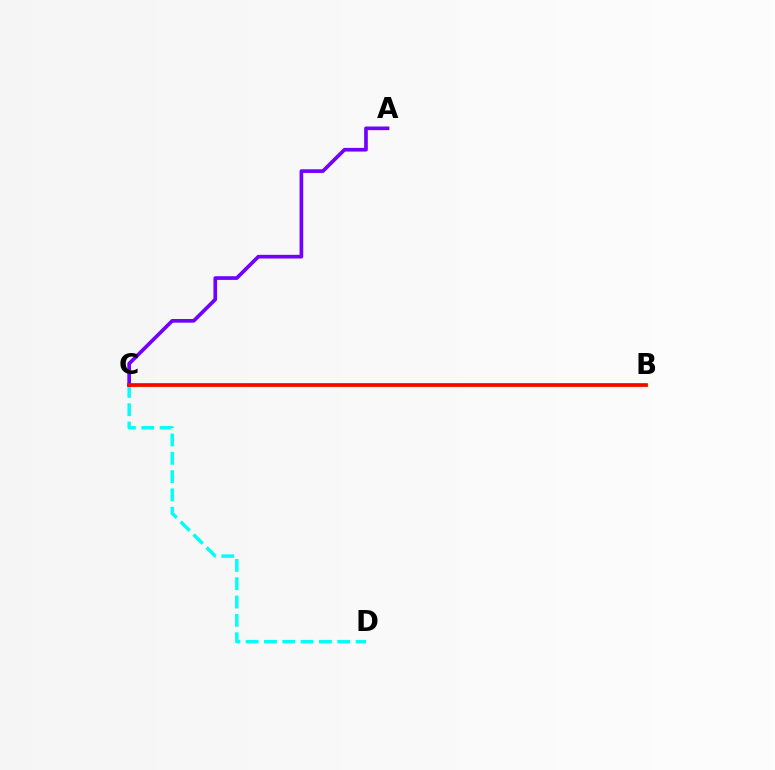{('B', 'C'): [{'color': '#84ff00', 'line_style': 'solid', 'thickness': 2.51}, {'color': '#ff0000', 'line_style': 'solid', 'thickness': 2.62}], ('C', 'D'): [{'color': '#00fff6', 'line_style': 'dashed', 'thickness': 2.49}], ('A', 'C'): [{'color': '#7200ff', 'line_style': 'solid', 'thickness': 2.64}]}